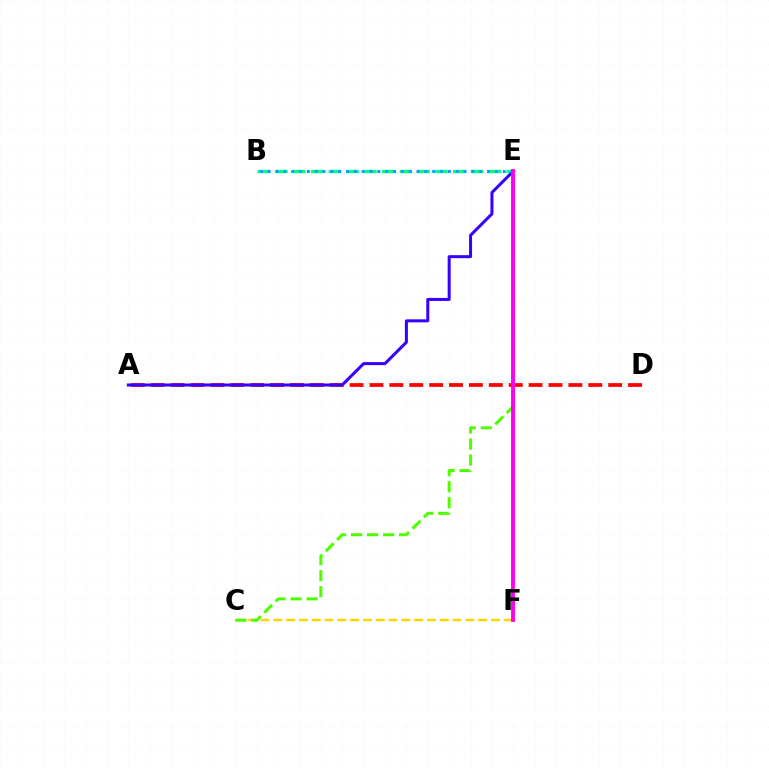{('A', 'D'): [{'color': '#ff0000', 'line_style': 'dashed', 'thickness': 2.7}], ('B', 'E'): [{'color': '#00ff86', 'line_style': 'dashed', 'thickness': 2.42}, {'color': '#009eff', 'line_style': 'dotted', 'thickness': 2.13}], ('A', 'E'): [{'color': '#3700ff', 'line_style': 'solid', 'thickness': 2.18}], ('C', 'F'): [{'color': '#ffd500', 'line_style': 'dashed', 'thickness': 1.74}], ('C', 'E'): [{'color': '#4fff00', 'line_style': 'dashed', 'thickness': 2.18}], ('E', 'F'): [{'color': '#ff00ed', 'line_style': 'solid', 'thickness': 2.8}]}